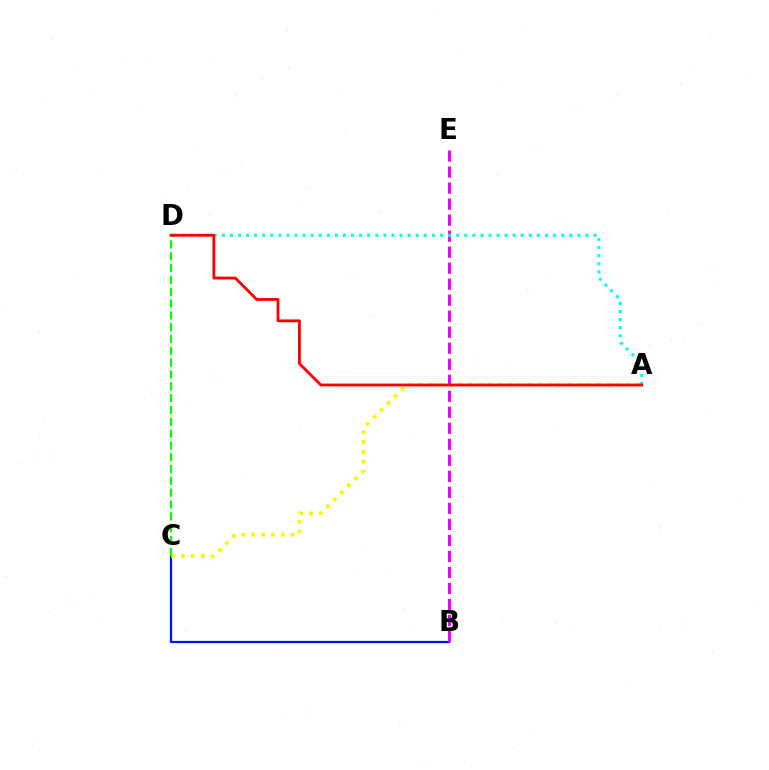{('B', 'C'): [{'color': '#0010ff', 'line_style': 'solid', 'thickness': 1.61}], ('A', 'C'): [{'color': '#fcf500', 'line_style': 'dotted', 'thickness': 2.69}], ('C', 'D'): [{'color': '#08ff00', 'line_style': 'dashed', 'thickness': 1.61}], ('B', 'E'): [{'color': '#ee00ff', 'line_style': 'dashed', 'thickness': 2.18}], ('A', 'D'): [{'color': '#00fff6', 'line_style': 'dotted', 'thickness': 2.2}, {'color': '#ff0000', 'line_style': 'solid', 'thickness': 2.04}]}